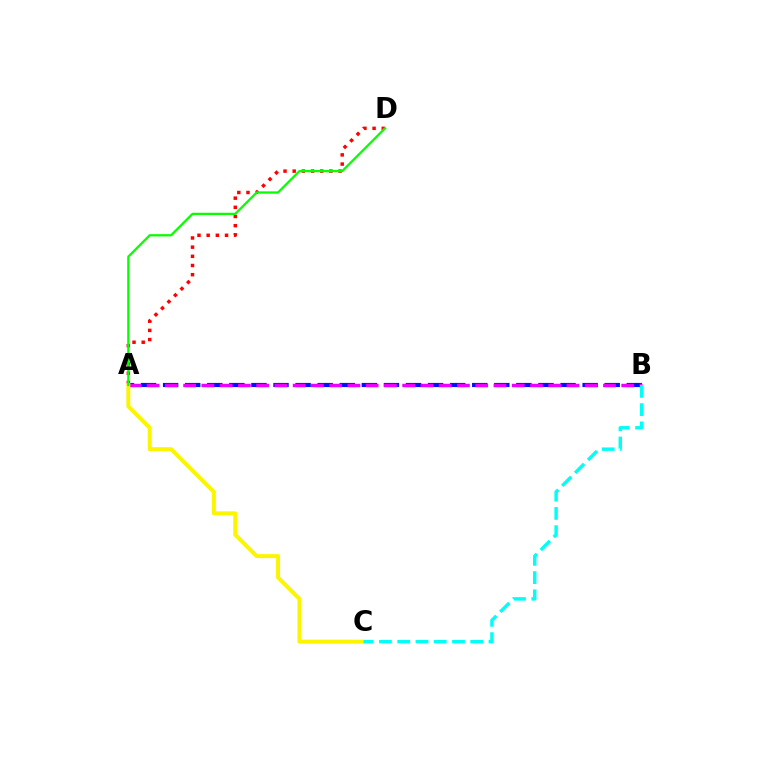{('A', 'D'): [{'color': '#ff0000', 'line_style': 'dotted', 'thickness': 2.49}, {'color': '#08ff00', 'line_style': 'solid', 'thickness': 1.64}], ('A', 'B'): [{'color': '#0010ff', 'line_style': 'dashed', 'thickness': 3.0}, {'color': '#ee00ff', 'line_style': 'dashed', 'thickness': 2.48}], ('A', 'C'): [{'color': '#fcf500', 'line_style': 'solid', 'thickness': 2.85}], ('B', 'C'): [{'color': '#00fff6', 'line_style': 'dashed', 'thickness': 2.48}]}